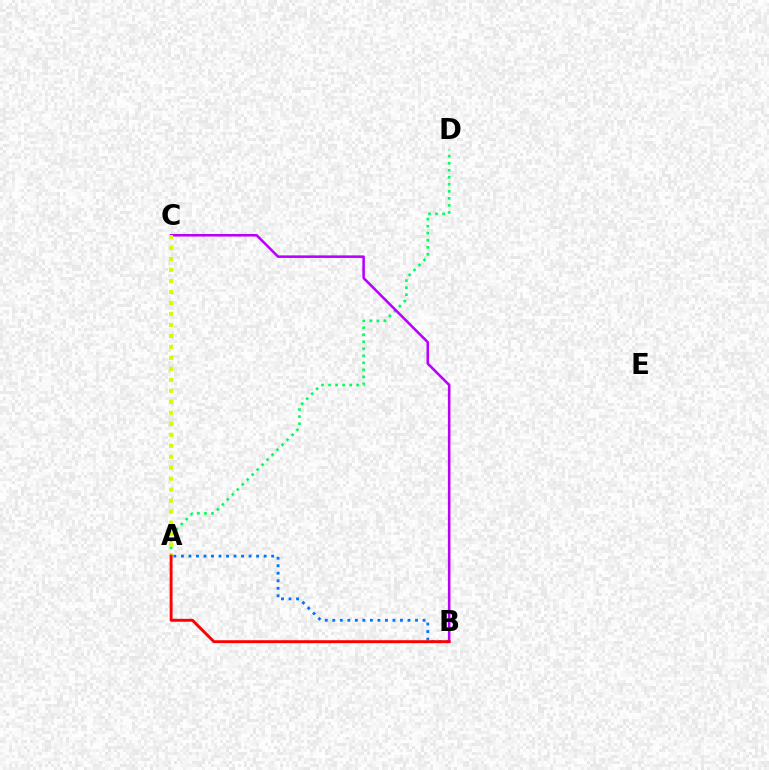{('A', 'D'): [{'color': '#00ff5c', 'line_style': 'dotted', 'thickness': 1.91}], ('B', 'C'): [{'color': '#b900ff', 'line_style': 'solid', 'thickness': 1.84}], ('A', 'C'): [{'color': '#d1ff00', 'line_style': 'dotted', 'thickness': 2.98}], ('A', 'B'): [{'color': '#0074ff', 'line_style': 'dotted', 'thickness': 2.04}, {'color': '#ff0000', 'line_style': 'solid', 'thickness': 2.09}]}